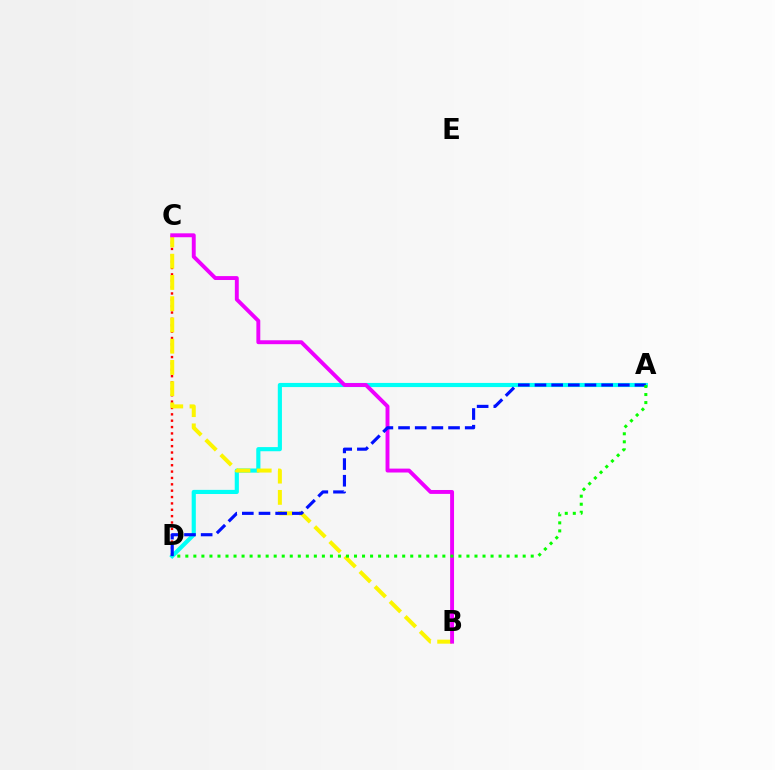{('C', 'D'): [{'color': '#ff0000', 'line_style': 'dotted', 'thickness': 1.73}], ('A', 'D'): [{'color': '#00fff6', 'line_style': 'solid', 'thickness': 2.98}, {'color': '#0010ff', 'line_style': 'dashed', 'thickness': 2.26}, {'color': '#08ff00', 'line_style': 'dotted', 'thickness': 2.18}], ('B', 'C'): [{'color': '#fcf500', 'line_style': 'dashed', 'thickness': 2.89}, {'color': '#ee00ff', 'line_style': 'solid', 'thickness': 2.81}]}